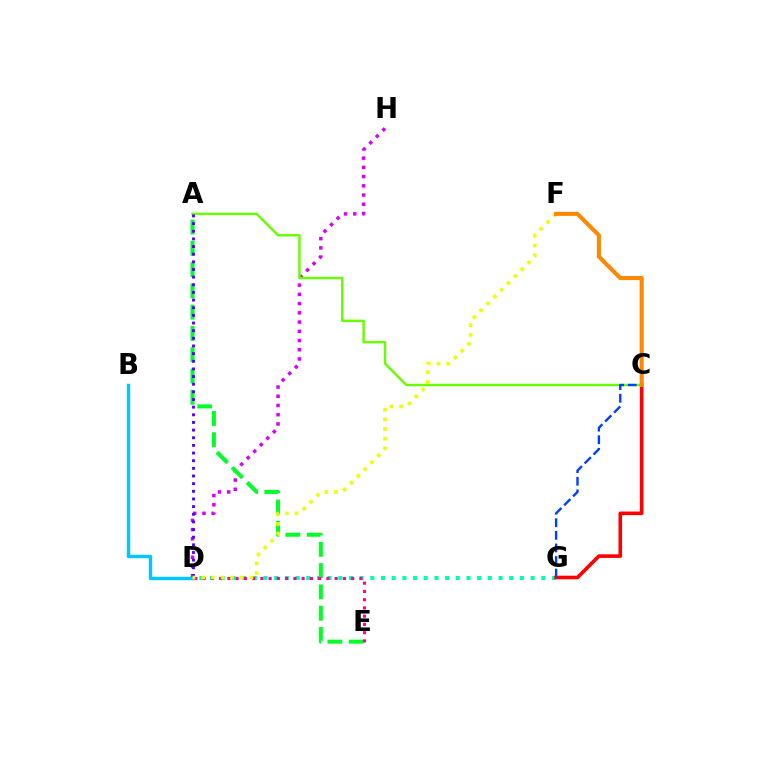{('D', 'H'): [{'color': '#d600ff', 'line_style': 'dotted', 'thickness': 2.51}], ('A', 'C'): [{'color': '#66ff00', 'line_style': 'solid', 'thickness': 1.74}], ('B', 'D'): [{'color': '#00c7ff', 'line_style': 'solid', 'thickness': 2.48}], ('D', 'G'): [{'color': '#00ffaf', 'line_style': 'dotted', 'thickness': 2.9}], ('A', 'E'): [{'color': '#00ff27', 'line_style': 'dashed', 'thickness': 2.89}], ('D', 'E'): [{'color': '#ff00a0', 'line_style': 'dotted', 'thickness': 2.24}], ('C', 'G'): [{'color': '#ff0000', 'line_style': 'solid', 'thickness': 2.61}, {'color': '#003fff', 'line_style': 'dashed', 'thickness': 1.71}], ('A', 'D'): [{'color': '#4f00ff', 'line_style': 'dotted', 'thickness': 2.08}], ('D', 'F'): [{'color': '#eeff00', 'line_style': 'dotted', 'thickness': 2.63}], ('C', 'F'): [{'color': '#ff8800', 'line_style': 'solid', 'thickness': 2.93}]}